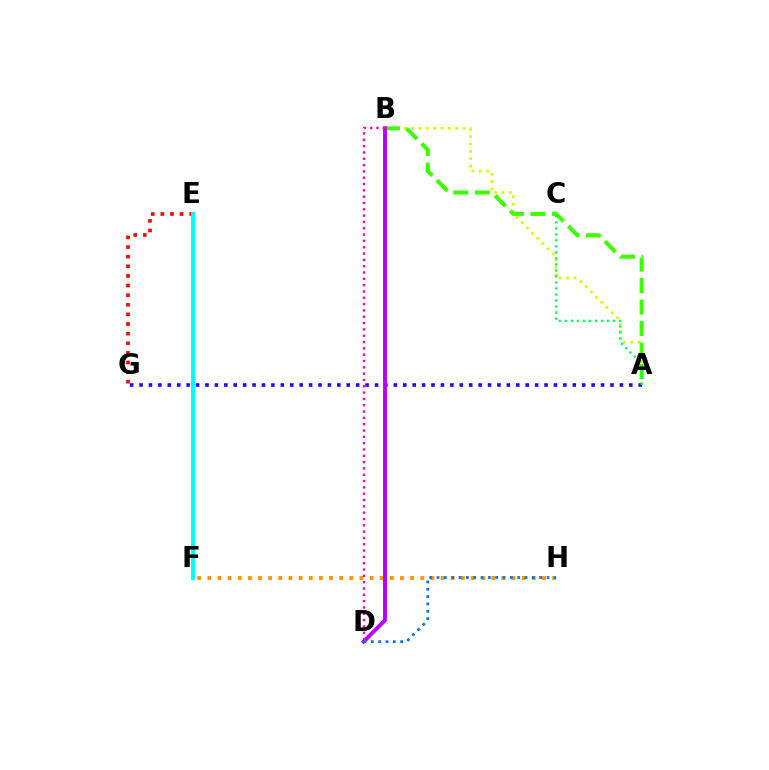{('F', 'H'): [{'color': '#ff9400', 'line_style': 'dotted', 'thickness': 2.76}], ('A', 'B'): [{'color': '#d1ff00', 'line_style': 'dotted', 'thickness': 2.0}, {'color': '#3dff00', 'line_style': 'dashed', 'thickness': 2.92}], ('E', 'G'): [{'color': '#ff0000', 'line_style': 'dotted', 'thickness': 2.61}], ('A', 'G'): [{'color': '#2500ff', 'line_style': 'dotted', 'thickness': 2.56}], ('B', 'D'): [{'color': '#b900ff', 'line_style': 'solid', 'thickness': 2.83}, {'color': '#ff00ac', 'line_style': 'dotted', 'thickness': 1.72}], ('A', 'C'): [{'color': '#00ff5c', 'line_style': 'dotted', 'thickness': 1.63}], ('D', 'H'): [{'color': '#0074ff', 'line_style': 'dotted', 'thickness': 1.99}], ('E', 'F'): [{'color': '#00fff6', 'line_style': 'solid', 'thickness': 2.85}]}